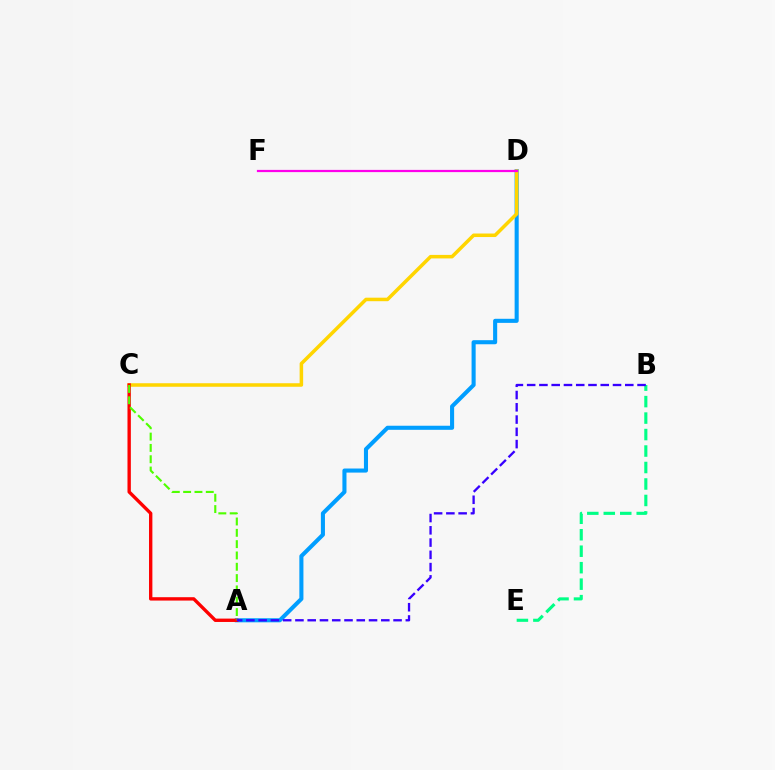{('A', 'D'): [{'color': '#009eff', 'line_style': 'solid', 'thickness': 2.94}], ('C', 'D'): [{'color': '#ffd500', 'line_style': 'solid', 'thickness': 2.53}], ('B', 'E'): [{'color': '#00ff86', 'line_style': 'dashed', 'thickness': 2.24}], ('A', 'C'): [{'color': '#ff0000', 'line_style': 'solid', 'thickness': 2.42}, {'color': '#4fff00', 'line_style': 'dashed', 'thickness': 1.54}], ('A', 'B'): [{'color': '#3700ff', 'line_style': 'dashed', 'thickness': 1.67}], ('D', 'F'): [{'color': '#ff00ed', 'line_style': 'solid', 'thickness': 1.6}]}